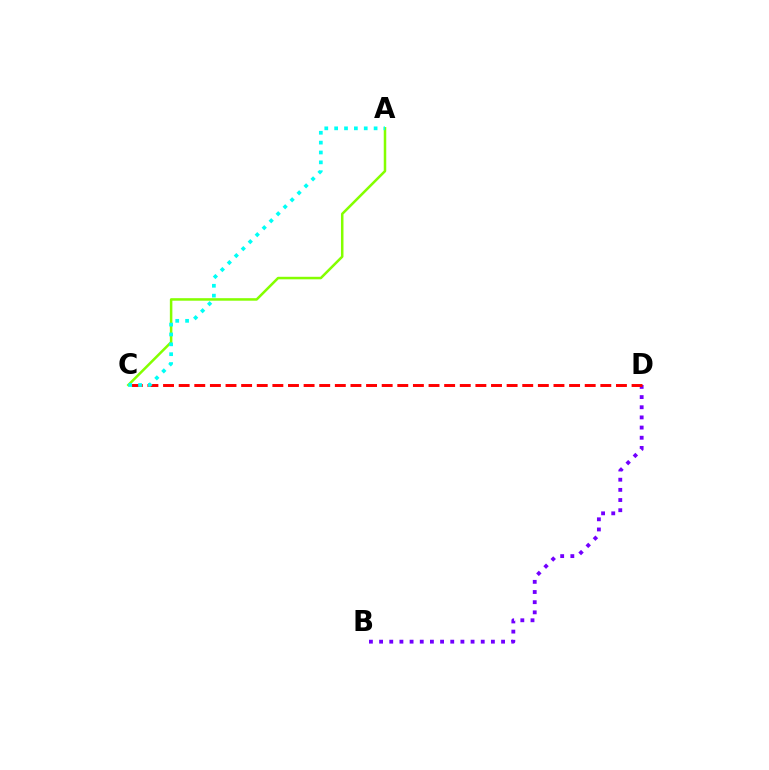{('B', 'D'): [{'color': '#7200ff', 'line_style': 'dotted', 'thickness': 2.76}], ('C', 'D'): [{'color': '#ff0000', 'line_style': 'dashed', 'thickness': 2.12}], ('A', 'C'): [{'color': '#84ff00', 'line_style': 'solid', 'thickness': 1.81}, {'color': '#00fff6', 'line_style': 'dotted', 'thickness': 2.68}]}